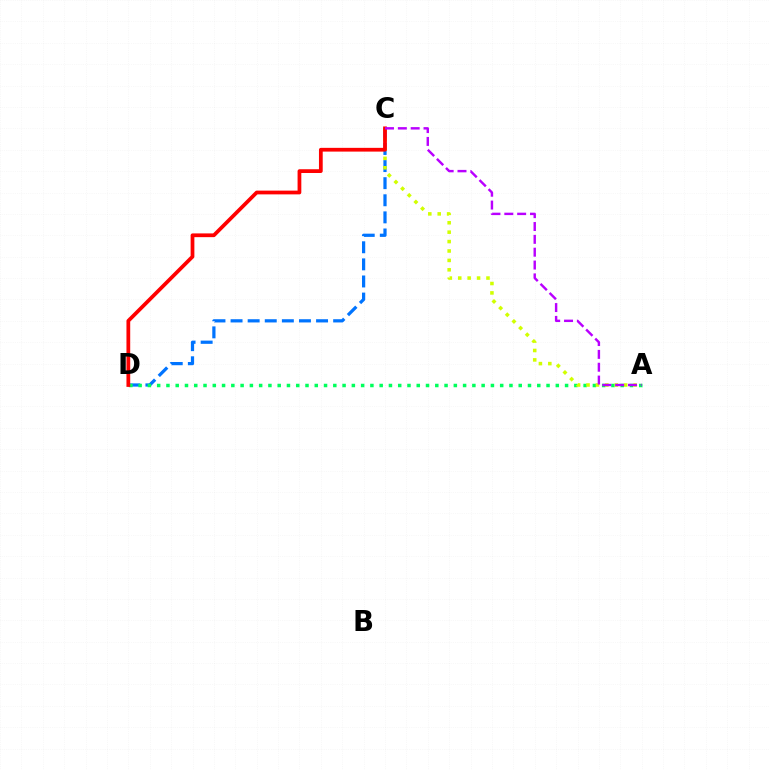{('C', 'D'): [{'color': '#0074ff', 'line_style': 'dashed', 'thickness': 2.32}, {'color': '#ff0000', 'line_style': 'solid', 'thickness': 2.7}], ('A', 'D'): [{'color': '#00ff5c', 'line_style': 'dotted', 'thickness': 2.52}], ('A', 'C'): [{'color': '#d1ff00', 'line_style': 'dotted', 'thickness': 2.56}, {'color': '#b900ff', 'line_style': 'dashed', 'thickness': 1.74}]}